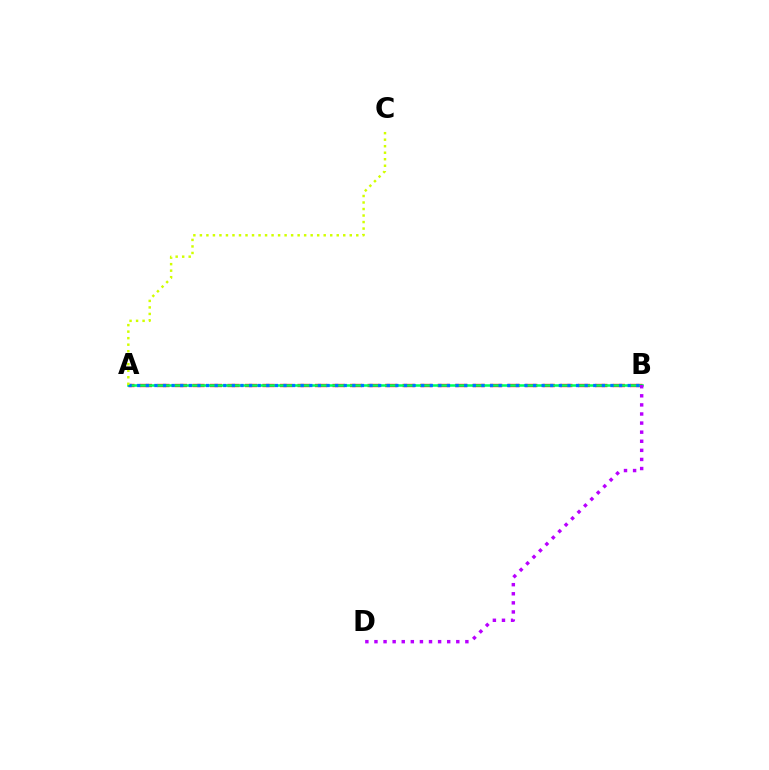{('A', 'B'): [{'color': '#ff0000', 'line_style': 'dashed', 'thickness': 2.38}, {'color': '#00ff5c', 'line_style': 'solid', 'thickness': 1.82}, {'color': '#0074ff', 'line_style': 'dotted', 'thickness': 2.34}], ('B', 'D'): [{'color': '#b900ff', 'line_style': 'dotted', 'thickness': 2.47}], ('A', 'C'): [{'color': '#d1ff00', 'line_style': 'dotted', 'thickness': 1.77}]}